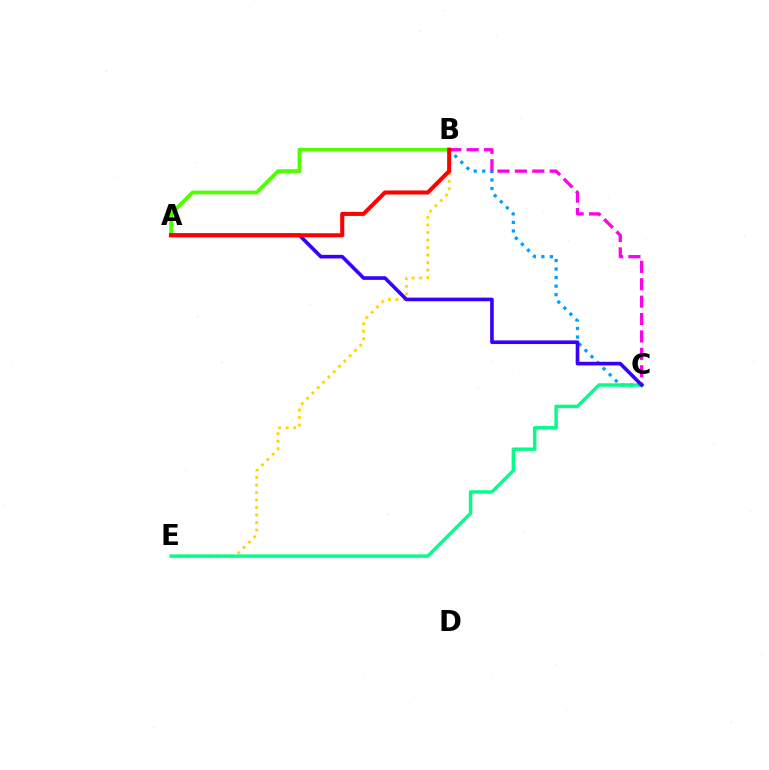{('B', 'C'): [{'color': '#009eff', 'line_style': 'dotted', 'thickness': 2.32}, {'color': '#ff00ed', 'line_style': 'dashed', 'thickness': 2.36}], ('B', 'E'): [{'color': '#ffd500', 'line_style': 'dotted', 'thickness': 2.04}], ('A', 'B'): [{'color': '#4fff00', 'line_style': 'solid', 'thickness': 2.7}, {'color': '#ff0000', 'line_style': 'solid', 'thickness': 2.93}], ('C', 'E'): [{'color': '#00ff86', 'line_style': 'solid', 'thickness': 2.46}], ('A', 'C'): [{'color': '#3700ff', 'line_style': 'solid', 'thickness': 2.61}]}